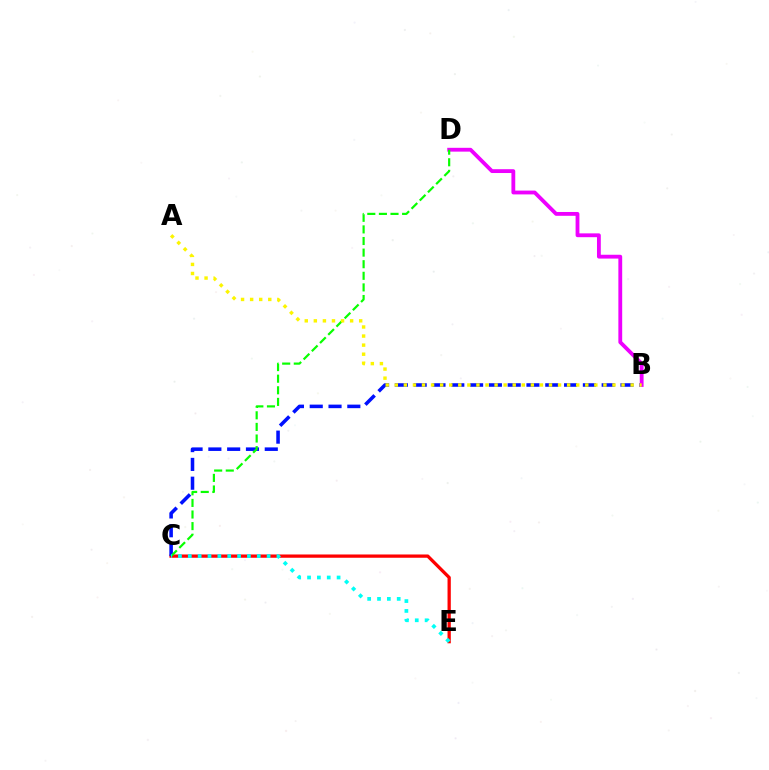{('C', 'E'): [{'color': '#ff0000', 'line_style': 'solid', 'thickness': 2.36}, {'color': '#00fff6', 'line_style': 'dotted', 'thickness': 2.68}], ('B', 'C'): [{'color': '#0010ff', 'line_style': 'dashed', 'thickness': 2.55}], ('B', 'D'): [{'color': '#ee00ff', 'line_style': 'solid', 'thickness': 2.75}], ('C', 'D'): [{'color': '#08ff00', 'line_style': 'dashed', 'thickness': 1.58}], ('A', 'B'): [{'color': '#fcf500', 'line_style': 'dotted', 'thickness': 2.46}]}